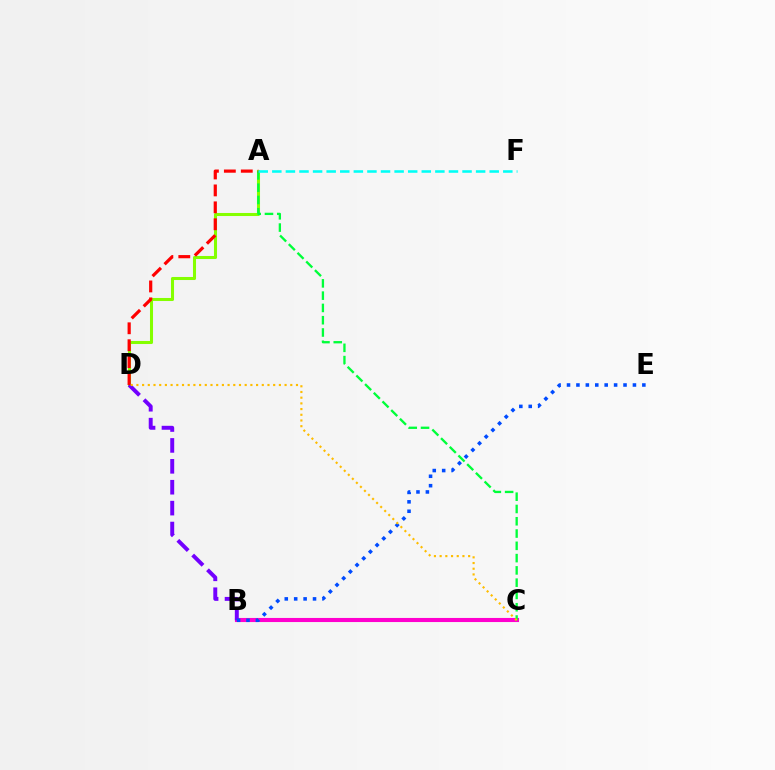{('B', 'C'): [{'color': '#ff00cf', 'line_style': 'solid', 'thickness': 2.95}], ('A', 'D'): [{'color': '#84ff00', 'line_style': 'solid', 'thickness': 2.19}, {'color': '#ff0000', 'line_style': 'dashed', 'thickness': 2.3}], ('B', 'D'): [{'color': '#7200ff', 'line_style': 'dashed', 'thickness': 2.84}], ('B', 'E'): [{'color': '#004bff', 'line_style': 'dotted', 'thickness': 2.56}], ('A', 'C'): [{'color': '#00ff39', 'line_style': 'dashed', 'thickness': 1.67}], ('C', 'D'): [{'color': '#ffbd00', 'line_style': 'dotted', 'thickness': 1.55}], ('A', 'F'): [{'color': '#00fff6', 'line_style': 'dashed', 'thickness': 1.85}]}